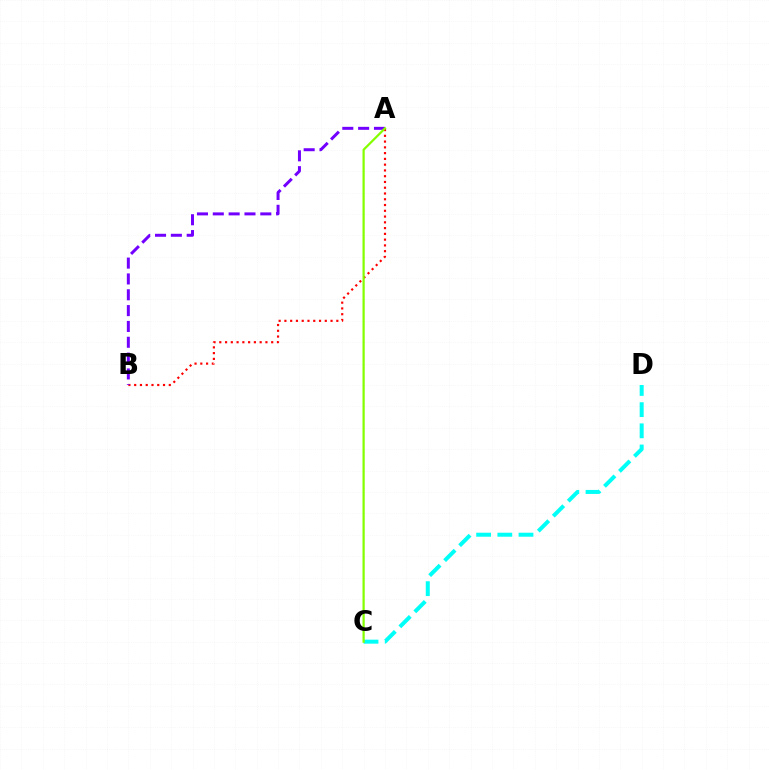{('A', 'B'): [{'color': '#ff0000', 'line_style': 'dotted', 'thickness': 1.57}, {'color': '#7200ff', 'line_style': 'dashed', 'thickness': 2.15}], ('C', 'D'): [{'color': '#00fff6', 'line_style': 'dashed', 'thickness': 2.88}], ('A', 'C'): [{'color': '#84ff00', 'line_style': 'solid', 'thickness': 1.6}]}